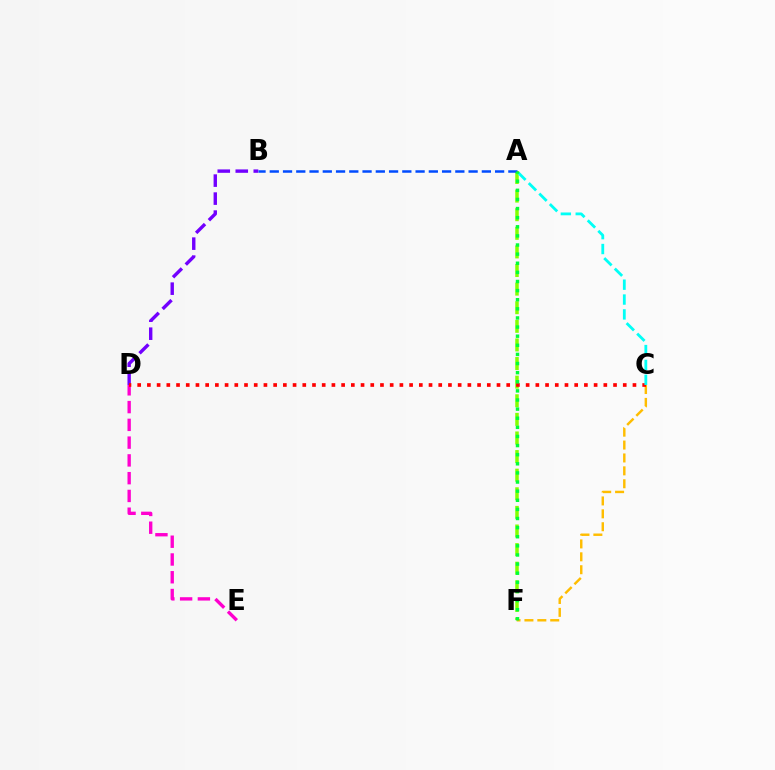{('C', 'F'): [{'color': '#ffbd00', 'line_style': 'dashed', 'thickness': 1.75}], ('D', 'E'): [{'color': '#ff00cf', 'line_style': 'dashed', 'thickness': 2.41}], ('A', 'F'): [{'color': '#84ff00', 'line_style': 'dashed', 'thickness': 2.53}, {'color': '#00ff39', 'line_style': 'dotted', 'thickness': 2.48}], ('B', 'D'): [{'color': '#7200ff', 'line_style': 'dashed', 'thickness': 2.44}], ('A', 'B'): [{'color': '#004bff', 'line_style': 'dashed', 'thickness': 1.8}], ('C', 'D'): [{'color': '#ff0000', 'line_style': 'dotted', 'thickness': 2.64}], ('A', 'C'): [{'color': '#00fff6', 'line_style': 'dashed', 'thickness': 2.02}]}